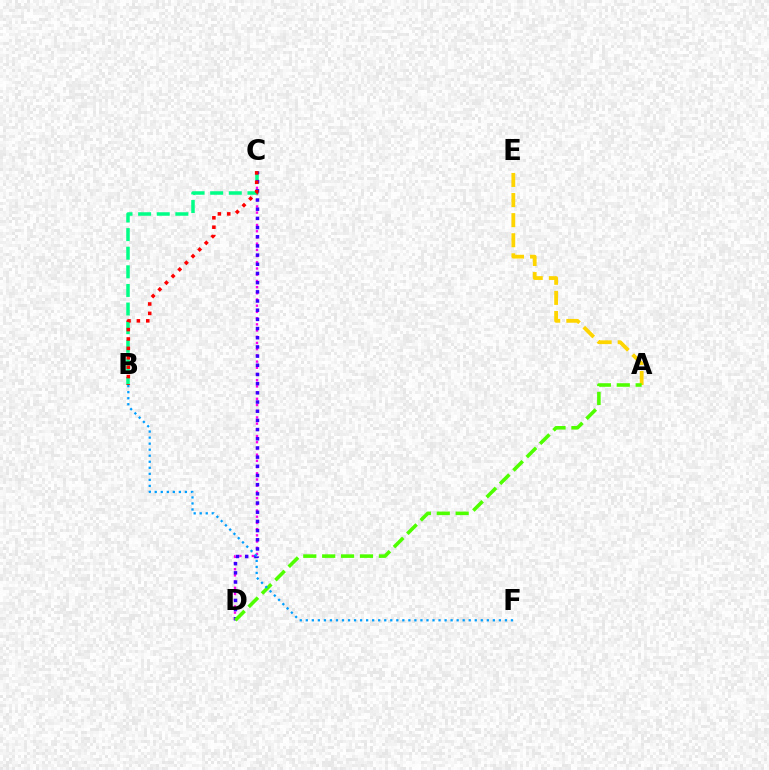{('A', 'E'): [{'color': '#ffd500', 'line_style': 'dashed', 'thickness': 2.73}], ('C', 'D'): [{'color': '#ff00ed', 'line_style': 'dotted', 'thickness': 1.69}, {'color': '#3700ff', 'line_style': 'dotted', 'thickness': 2.49}], ('B', 'C'): [{'color': '#00ff86', 'line_style': 'dashed', 'thickness': 2.53}, {'color': '#ff0000', 'line_style': 'dotted', 'thickness': 2.55}], ('A', 'D'): [{'color': '#4fff00', 'line_style': 'dashed', 'thickness': 2.57}], ('B', 'F'): [{'color': '#009eff', 'line_style': 'dotted', 'thickness': 1.64}]}